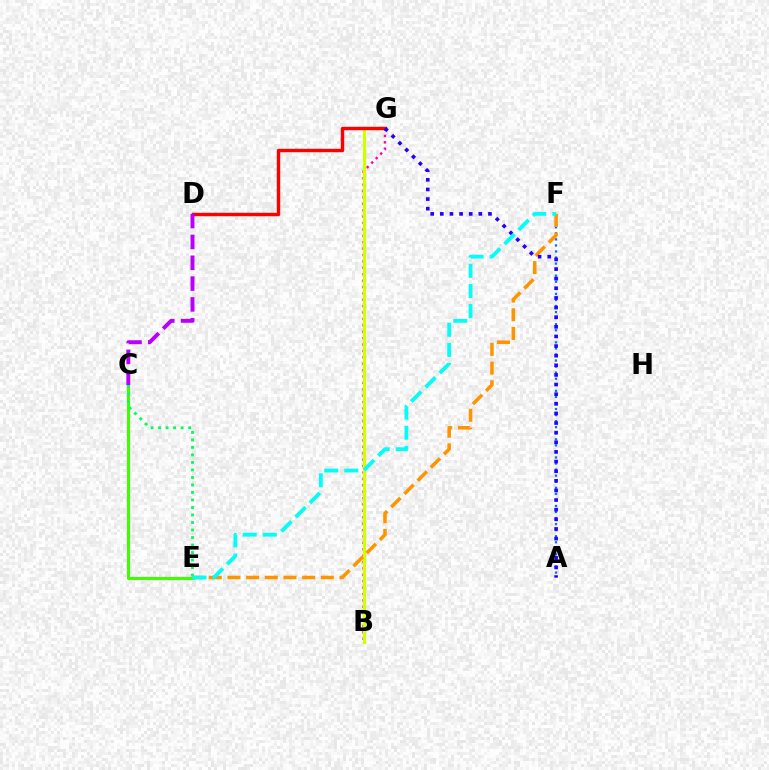{('B', 'G'): [{'color': '#ff00ac', 'line_style': 'dotted', 'thickness': 1.74}, {'color': '#d1ff00', 'line_style': 'solid', 'thickness': 2.27}], ('A', 'F'): [{'color': '#0074ff', 'line_style': 'dotted', 'thickness': 1.65}], ('E', 'F'): [{'color': '#ff9400', 'line_style': 'dashed', 'thickness': 2.54}, {'color': '#00fff6', 'line_style': 'dashed', 'thickness': 2.73}], ('D', 'G'): [{'color': '#ff0000', 'line_style': 'solid', 'thickness': 2.45}], ('C', 'E'): [{'color': '#3dff00', 'line_style': 'solid', 'thickness': 2.21}, {'color': '#00ff5c', 'line_style': 'dotted', 'thickness': 2.04}], ('C', 'D'): [{'color': '#b900ff', 'line_style': 'dashed', 'thickness': 2.83}], ('A', 'G'): [{'color': '#2500ff', 'line_style': 'dotted', 'thickness': 2.62}]}